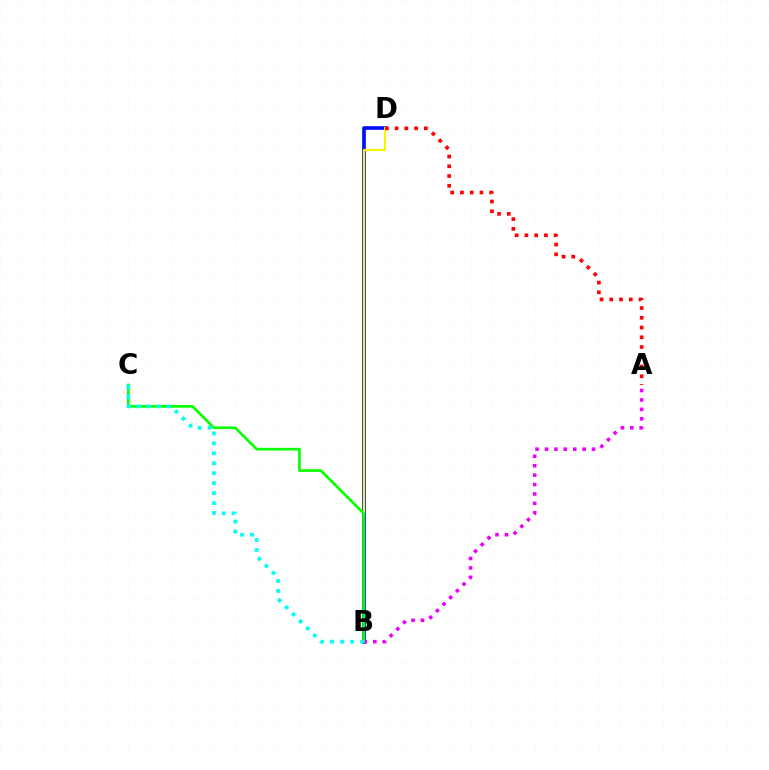{('B', 'D'): [{'color': '#0010ff', 'line_style': 'solid', 'thickness': 2.65}, {'color': '#fcf500', 'line_style': 'solid', 'thickness': 1.51}], ('A', 'D'): [{'color': '#ff0000', 'line_style': 'dotted', 'thickness': 2.65}], ('A', 'B'): [{'color': '#ee00ff', 'line_style': 'dotted', 'thickness': 2.56}], ('B', 'C'): [{'color': '#08ff00', 'line_style': 'solid', 'thickness': 1.92}, {'color': '#00fff6', 'line_style': 'dotted', 'thickness': 2.71}]}